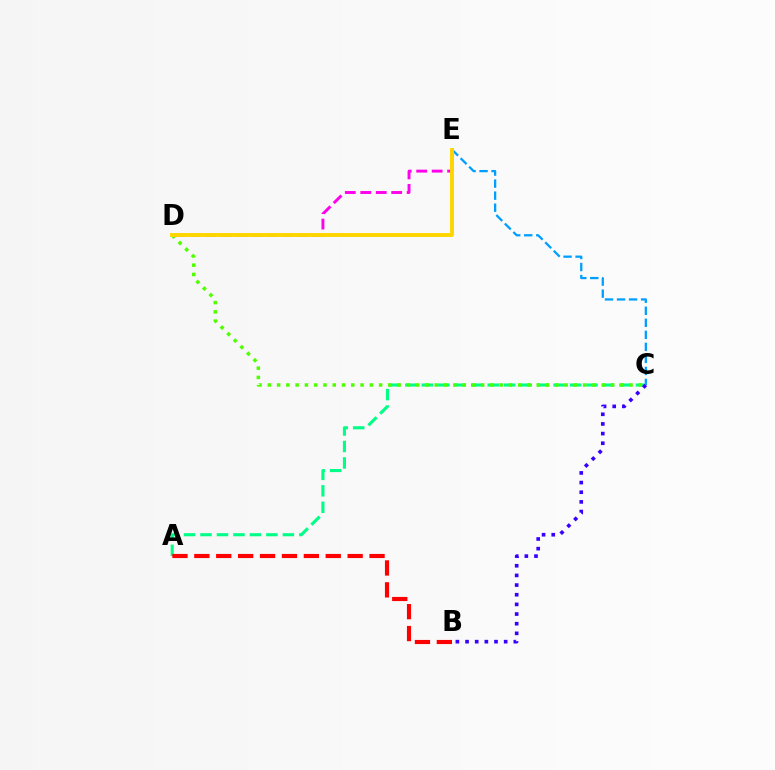{('C', 'E'): [{'color': '#009eff', 'line_style': 'dashed', 'thickness': 1.63}], ('A', 'C'): [{'color': '#00ff86', 'line_style': 'dashed', 'thickness': 2.24}], ('C', 'D'): [{'color': '#4fff00', 'line_style': 'dotted', 'thickness': 2.52}], ('D', 'E'): [{'color': '#ff00ed', 'line_style': 'dashed', 'thickness': 2.1}, {'color': '#ffd500', 'line_style': 'solid', 'thickness': 2.81}], ('A', 'B'): [{'color': '#ff0000', 'line_style': 'dashed', 'thickness': 2.98}], ('B', 'C'): [{'color': '#3700ff', 'line_style': 'dotted', 'thickness': 2.62}]}